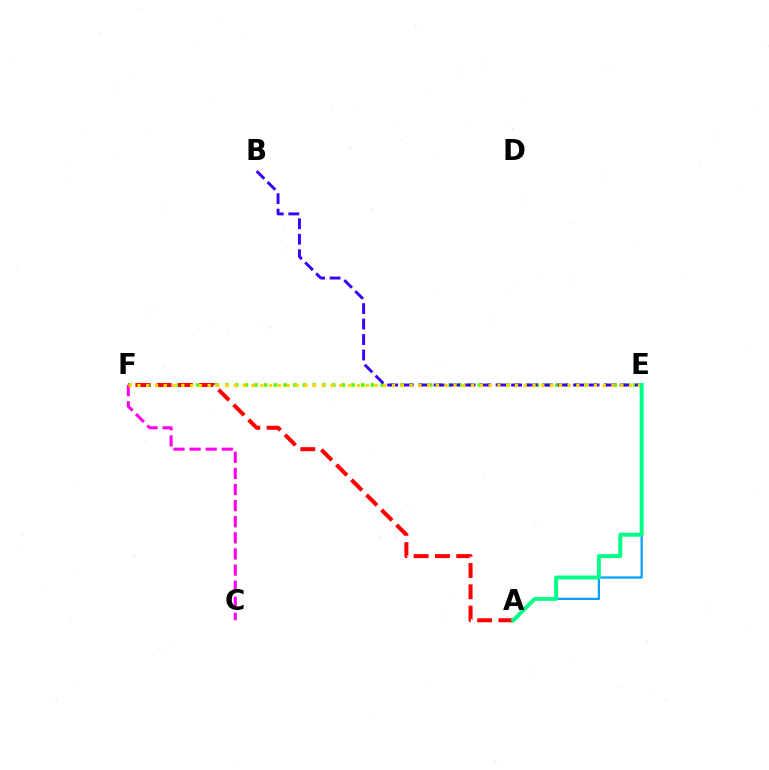{('E', 'F'): [{'color': '#4fff00', 'line_style': 'dotted', 'thickness': 2.64}, {'color': '#ffd500', 'line_style': 'dotted', 'thickness': 2.39}], ('A', 'E'): [{'color': '#009eff', 'line_style': 'solid', 'thickness': 1.6}, {'color': '#00ff86', 'line_style': 'solid', 'thickness': 2.84}], ('B', 'E'): [{'color': '#3700ff', 'line_style': 'dashed', 'thickness': 2.1}], ('C', 'F'): [{'color': '#ff00ed', 'line_style': 'dashed', 'thickness': 2.19}], ('A', 'F'): [{'color': '#ff0000', 'line_style': 'dashed', 'thickness': 2.89}]}